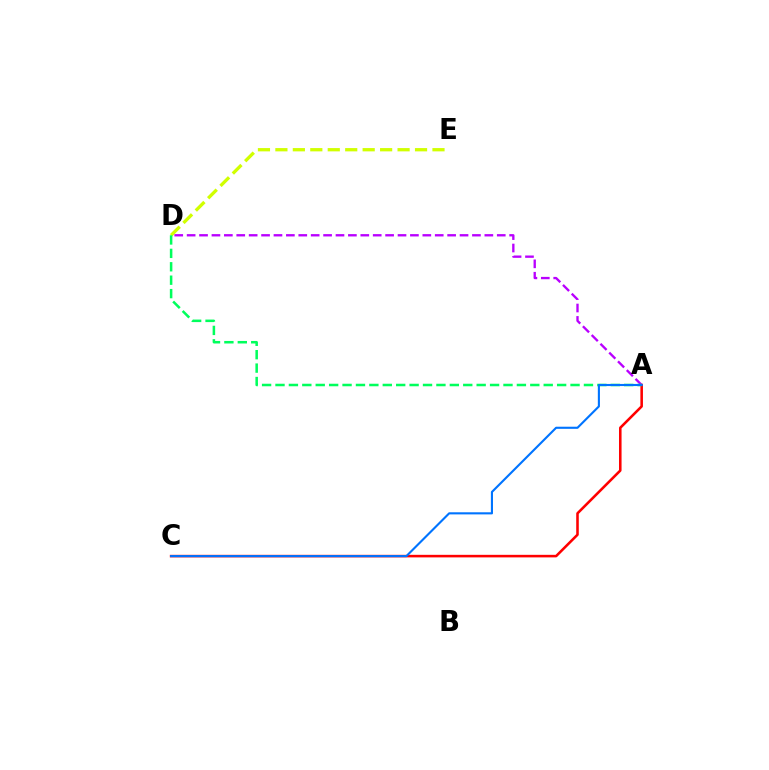{('A', 'C'): [{'color': '#ff0000', 'line_style': 'solid', 'thickness': 1.84}, {'color': '#0074ff', 'line_style': 'solid', 'thickness': 1.52}], ('D', 'E'): [{'color': '#d1ff00', 'line_style': 'dashed', 'thickness': 2.37}], ('A', 'D'): [{'color': '#b900ff', 'line_style': 'dashed', 'thickness': 1.69}, {'color': '#00ff5c', 'line_style': 'dashed', 'thickness': 1.82}]}